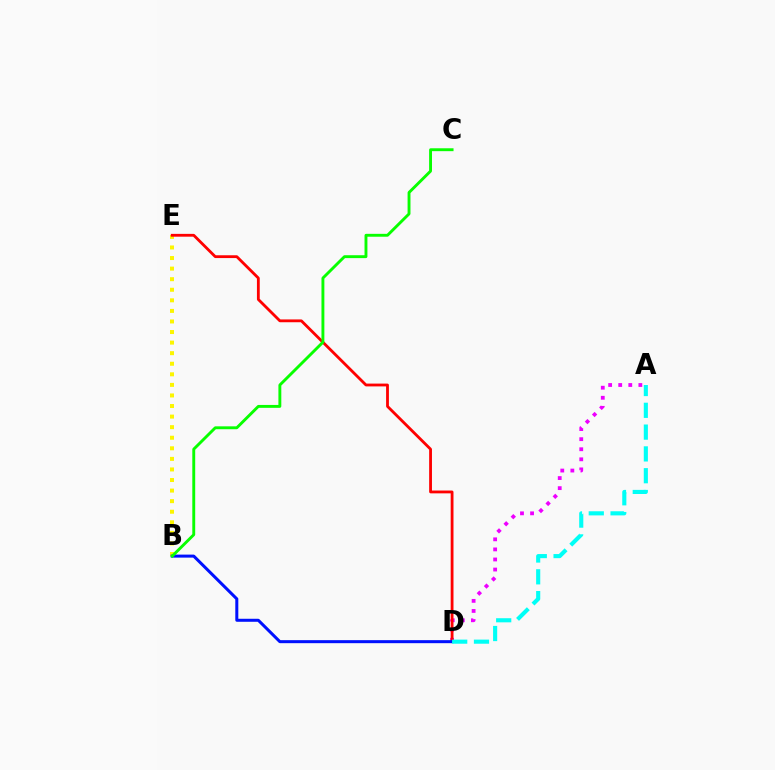{('B', 'E'): [{'color': '#fcf500', 'line_style': 'dotted', 'thickness': 2.87}], ('A', 'D'): [{'color': '#ee00ff', 'line_style': 'dotted', 'thickness': 2.74}, {'color': '#00fff6', 'line_style': 'dashed', 'thickness': 2.96}], ('D', 'E'): [{'color': '#ff0000', 'line_style': 'solid', 'thickness': 2.02}], ('B', 'D'): [{'color': '#0010ff', 'line_style': 'solid', 'thickness': 2.17}], ('B', 'C'): [{'color': '#08ff00', 'line_style': 'solid', 'thickness': 2.08}]}